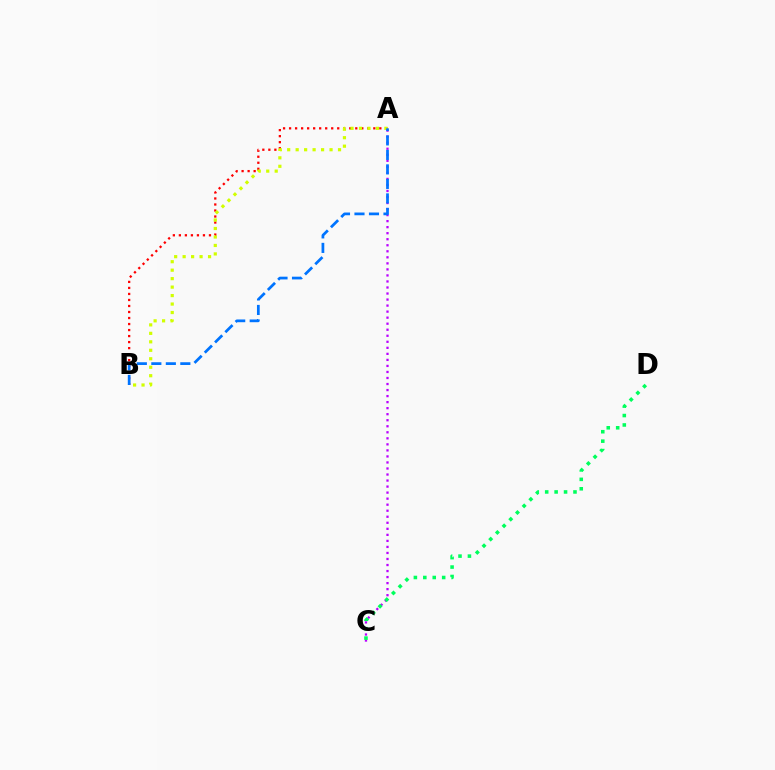{('A', 'B'): [{'color': '#ff0000', 'line_style': 'dotted', 'thickness': 1.63}, {'color': '#d1ff00', 'line_style': 'dotted', 'thickness': 2.3}, {'color': '#0074ff', 'line_style': 'dashed', 'thickness': 1.97}], ('A', 'C'): [{'color': '#b900ff', 'line_style': 'dotted', 'thickness': 1.64}], ('C', 'D'): [{'color': '#00ff5c', 'line_style': 'dotted', 'thickness': 2.56}]}